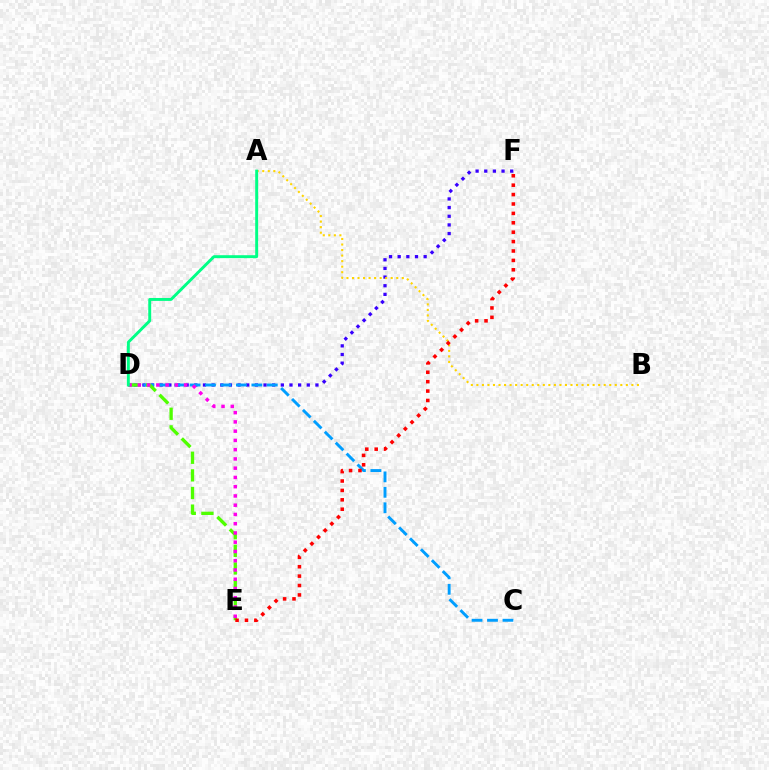{('D', 'F'): [{'color': '#3700ff', 'line_style': 'dotted', 'thickness': 2.35}], ('C', 'D'): [{'color': '#009eff', 'line_style': 'dashed', 'thickness': 2.1}], ('A', 'B'): [{'color': '#ffd500', 'line_style': 'dotted', 'thickness': 1.5}], ('D', 'E'): [{'color': '#4fff00', 'line_style': 'dashed', 'thickness': 2.39}, {'color': '#ff00ed', 'line_style': 'dotted', 'thickness': 2.51}], ('A', 'D'): [{'color': '#00ff86', 'line_style': 'solid', 'thickness': 2.11}], ('E', 'F'): [{'color': '#ff0000', 'line_style': 'dotted', 'thickness': 2.55}]}